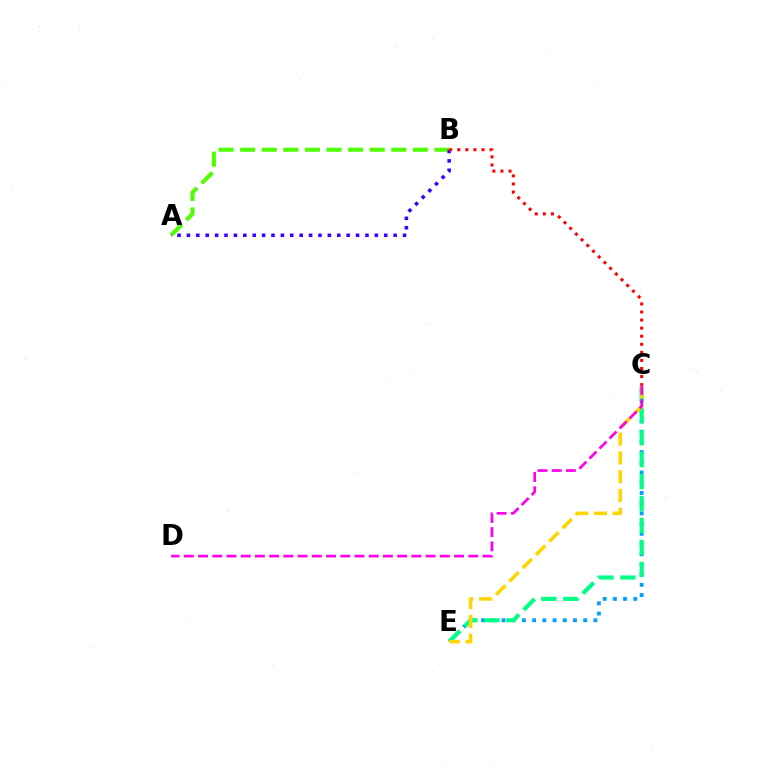{('C', 'E'): [{'color': '#009eff', 'line_style': 'dotted', 'thickness': 2.77}, {'color': '#00ff86', 'line_style': 'dashed', 'thickness': 2.98}, {'color': '#ffd500', 'line_style': 'dashed', 'thickness': 2.55}], ('A', 'B'): [{'color': '#4fff00', 'line_style': 'dashed', 'thickness': 2.93}, {'color': '#3700ff', 'line_style': 'dotted', 'thickness': 2.55}], ('B', 'C'): [{'color': '#ff0000', 'line_style': 'dotted', 'thickness': 2.19}], ('C', 'D'): [{'color': '#ff00ed', 'line_style': 'dashed', 'thickness': 1.93}]}